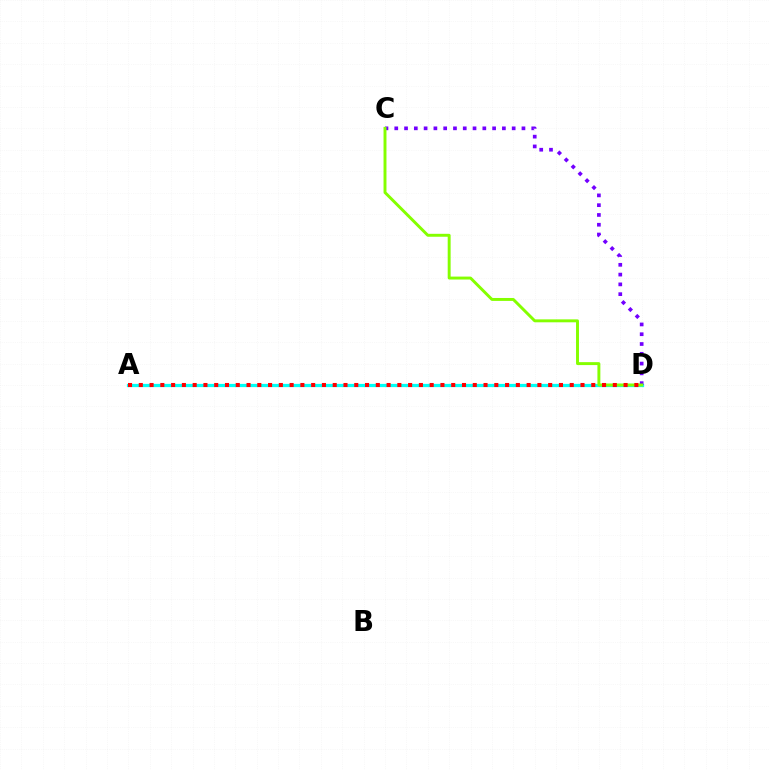{('A', 'D'): [{'color': '#00fff6', 'line_style': 'solid', 'thickness': 2.33}, {'color': '#ff0000', 'line_style': 'dotted', 'thickness': 2.93}], ('C', 'D'): [{'color': '#7200ff', 'line_style': 'dotted', 'thickness': 2.66}, {'color': '#84ff00', 'line_style': 'solid', 'thickness': 2.11}]}